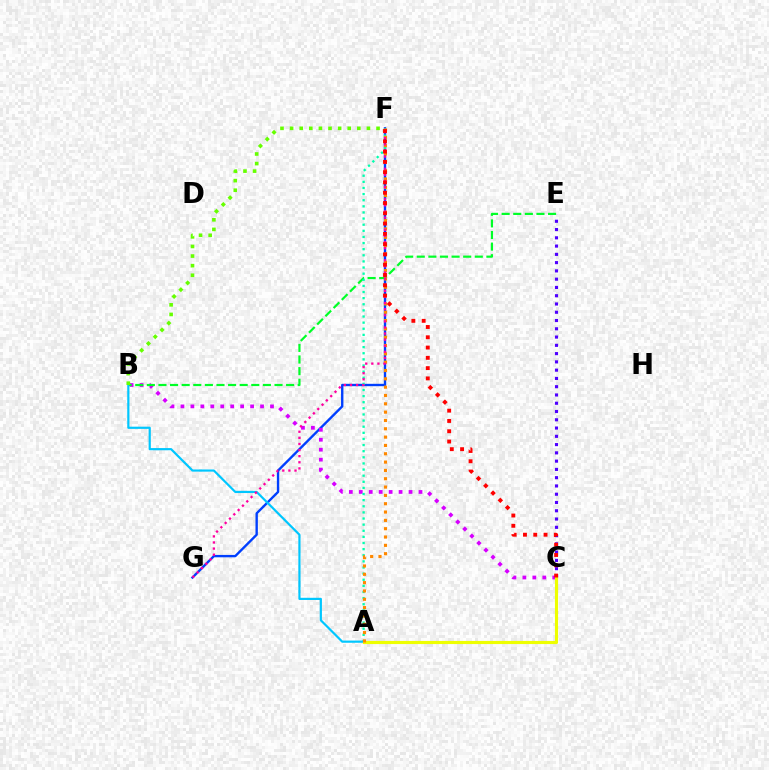{('F', 'G'): [{'color': '#003fff', 'line_style': 'solid', 'thickness': 1.71}, {'color': '#ff00a0', 'line_style': 'dotted', 'thickness': 1.66}], ('C', 'E'): [{'color': '#4f00ff', 'line_style': 'dotted', 'thickness': 2.25}], ('B', 'C'): [{'color': '#d600ff', 'line_style': 'dotted', 'thickness': 2.7}], ('B', 'E'): [{'color': '#00ff27', 'line_style': 'dashed', 'thickness': 1.58}], ('A', 'F'): [{'color': '#00ffaf', 'line_style': 'dotted', 'thickness': 1.66}, {'color': '#ff8800', 'line_style': 'dotted', 'thickness': 2.26}], ('A', 'B'): [{'color': '#00c7ff', 'line_style': 'solid', 'thickness': 1.58}], ('A', 'C'): [{'color': '#eeff00', 'line_style': 'solid', 'thickness': 2.25}], ('B', 'F'): [{'color': '#66ff00', 'line_style': 'dotted', 'thickness': 2.61}], ('C', 'F'): [{'color': '#ff0000', 'line_style': 'dotted', 'thickness': 2.79}]}